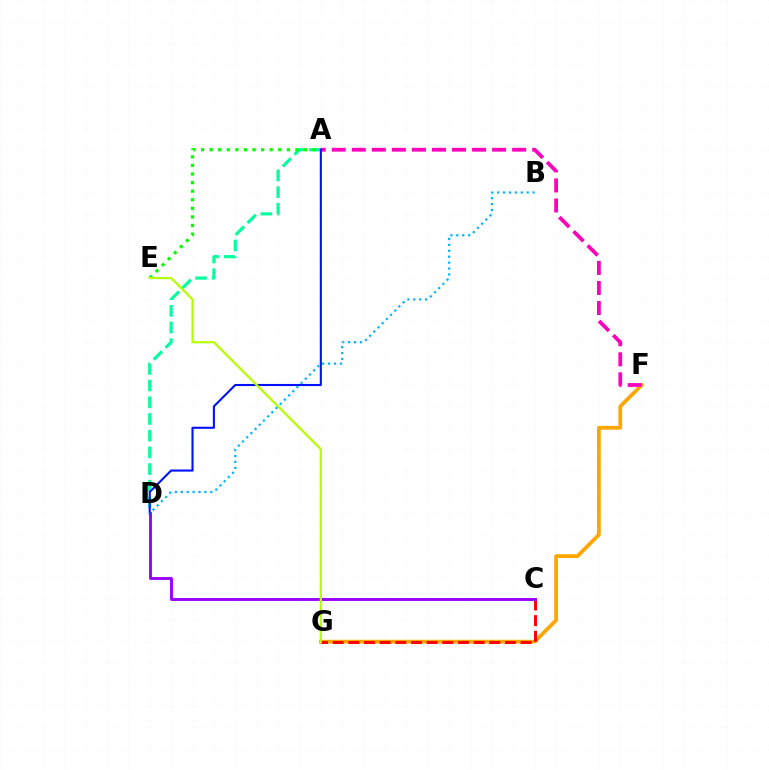{('A', 'D'): [{'color': '#00ff9d', 'line_style': 'dashed', 'thickness': 2.27}, {'color': '#0010ff', 'line_style': 'solid', 'thickness': 1.5}], ('A', 'E'): [{'color': '#08ff00', 'line_style': 'dotted', 'thickness': 2.33}], ('F', 'G'): [{'color': '#ffa500', 'line_style': 'solid', 'thickness': 2.69}], ('C', 'G'): [{'color': '#ff0000', 'line_style': 'dashed', 'thickness': 2.13}], ('C', 'D'): [{'color': '#9b00ff', 'line_style': 'solid', 'thickness': 2.09}], ('A', 'F'): [{'color': '#ff00bd', 'line_style': 'dashed', 'thickness': 2.72}], ('E', 'G'): [{'color': '#b3ff00', 'line_style': 'solid', 'thickness': 1.58}], ('B', 'D'): [{'color': '#00b5ff', 'line_style': 'dotted', 'thickness': 1.61}]}